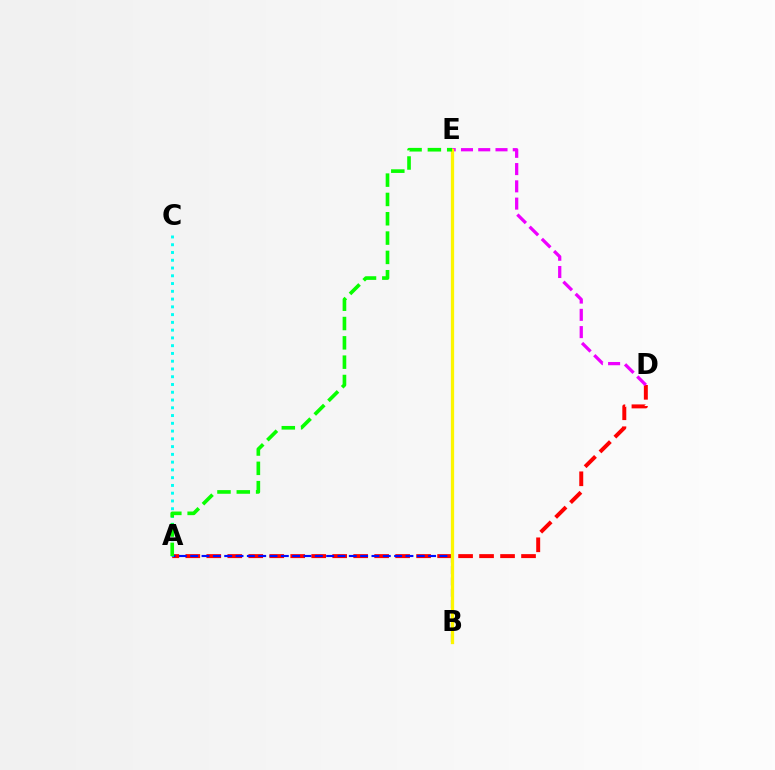{('A', 'D'): [{'color': '#ff0000', 'line_style': 'dashed', 'thickness': 2.85}], ('A', 'B'): [{'color': '#0010ff', 'line_style': 'dashed', 'thickness': 1.54}], ('D', 'E'): [{'color': '#ee00ff', 'line_style': 'dashed', 'thickness': 2.35}], ('B', 'E'): [{'color': '#fcf500', 'line_style': 'solid', 'thickness': 2.36}], ('A', 'C'): [{'color': '#00fff6', 'line_style': 'dotted', 'thickness': 2.11}], ('A', 'E'): [{'color': '#08ff00', 'line_style': 'dashed', 'thickness': 2.62}]}